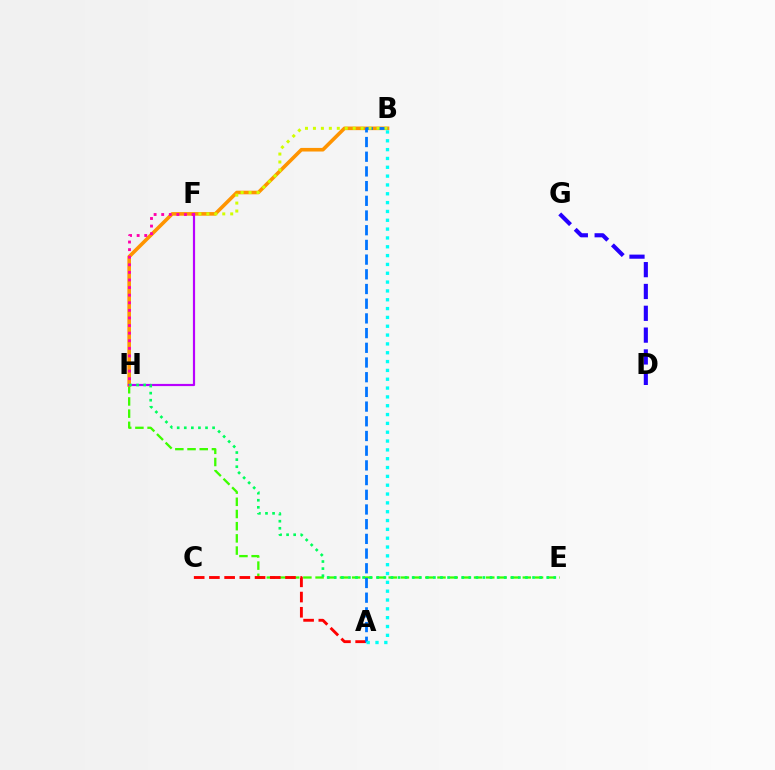{('E', 'H'): [{'color': '#3dff00', 'line_style': 'dashed', 'thickness': 1.66}, {'color': '#00ff5c', 'line_style': 'dotted', 'thickness': 1.92}], ('B', 'H'): [{'color': '#ff9400', 'line_style': 'solid', 'thickness': 2.6}], ('A', 'C'): [{'color': '#ff0000', 'line_style': 'dashed', 'thickness': 2.07}], ('F', 'H'): [{'color': '#b900ff', 'line_style': 'solid', 'thickness': 1.57}, {'color': '#ff00ac', 'line_style': 'dotted', 'thickness': 2.06}], ('A', 'B'): [{'color': '#0074ff', 'line_style': 'dashed', 'thickness': 2.0}, {'color': '#00fff6', 'line_style': 'dotted', 'thickness': 2.4}], ('B', 'F'): [{'color': '#d1ff00', 'line_style': 'dotted', 'thickness': 2.16}], ('D', 'G'): [{'color': '#2500ff', 'line_style': 'dashed', 'thickness': 2.96}]}